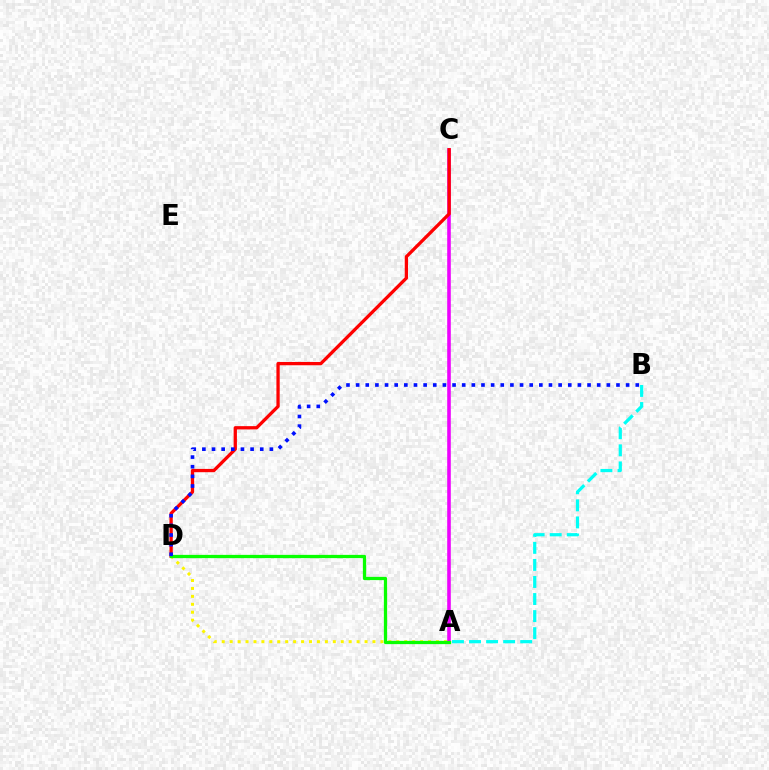{('A', 'C'): [{'color': '#ee00ff', 'line_style': 'solid', 'thickness': 2.58}], ('A', 'D'): [{'color': '#fcf500', 'line_style': 'dotted', 'thickness': 2.16}, {'color': '#08ff00', 'line_style': 'solid', 'thickness': 2.34}], ('A', 'B'): [{'color': '#00fff6', 'line_style': 'dashed', 'thickness': 2.32}], ('C', 'D'): [{'color': '#ff0000', 'line_style': 'solid', 'thickness': 2.37}], ('B', 'D'): [{'color': '#0010ff', 'line_style': 'dotted', 'thickness': 2.62}]}